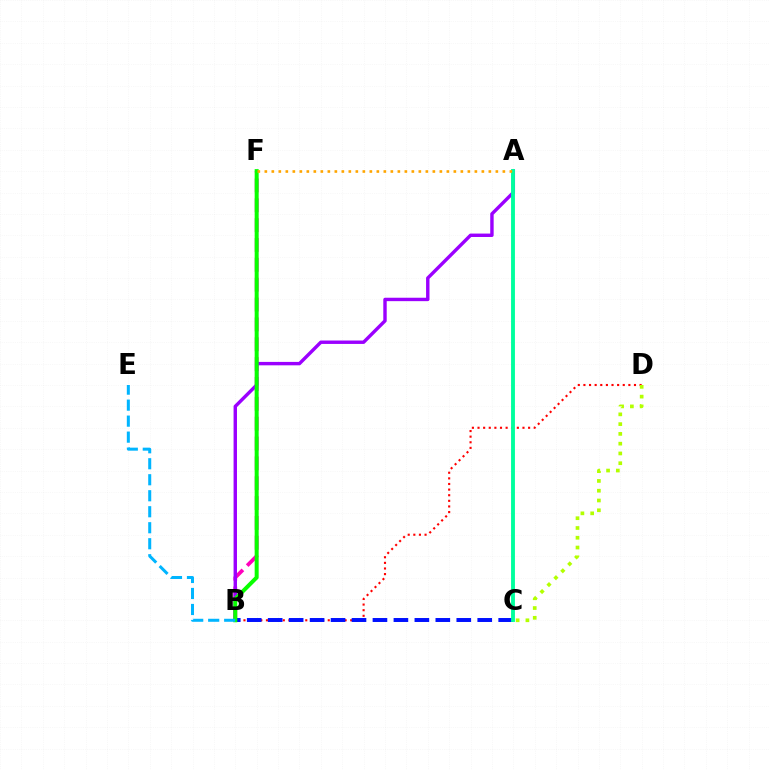{('B', 'F'): [{'color': '#ff00bd', 'line_style': 'dashed', 'thickness': 2.7}, {'color': '#08ff00', 'line_style': 'solid', 'thickness': 2.88}], ('B', 'D'): [{'color': '#ff0000', 'line_style': 'dotted', 'thickness': 1.53}], ('A', 'B'): [{'color': '#9b00ff', 'line_style': 'solid', 'thickness': 2.46}], ('B', 'C'): [{'color': '#0010ff', 'line_style': 'dashed', 'thickness': 2.85}], ('C', 'D'): [{'color': '#b3ff00', 'line_style': 'dotted', 'thickness': 2.66}], ('B', 'E'): [{'color': '#00b5ff', 'line_style': 'dashed', 'thickness': 2.17}], ('A', 'C'): [{'color': '#00ff9d', 'line_style': 'solid', 'thickness': 2.79}], ('A', 'F'): [{'color': '#ffa500', 'line_style': 'dotted', 'thickness': 1.9}]}